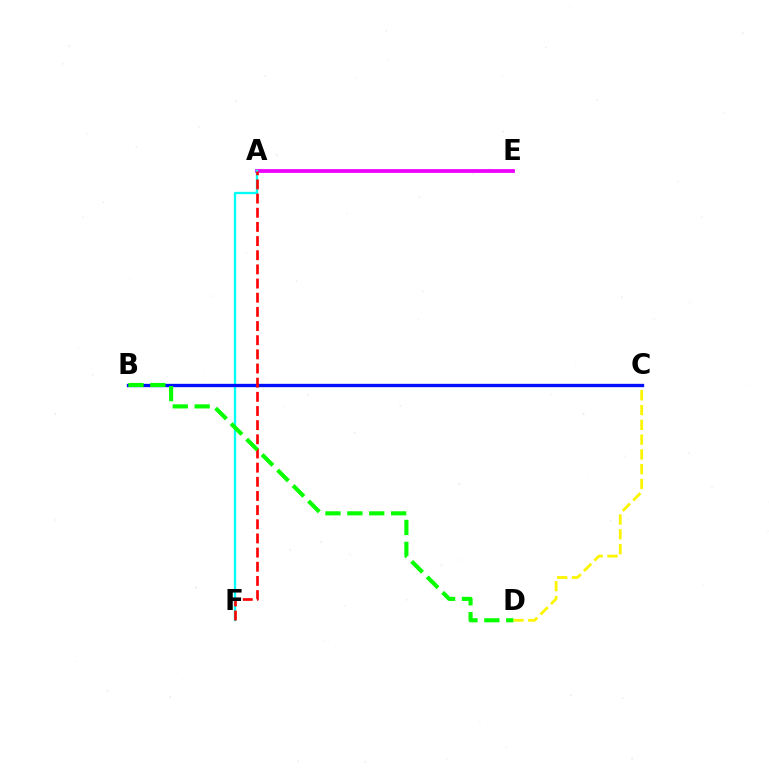{('A', 'E'): [{'color': '#ee00ff', 'line_style': 'solid', 'thickness': 2.71}], ('A', 'F'): [{'color': '#00fff6', 'line_style': 'solid', 'thickness': 1.68}, {'color': '#ff0000', 'line_style': 'dashed', 'thickness': 1.92}], ('C', 'D'): [{'color': '#fcf500', 'line_style': 'dashed', 'thickness': 2.01}], ('B', 'C'): [{'color': '#0010ff', 'line_style': 'solid', 'thickness': 2.4}], ('B', 'D'): [{'color': '#08ff00', 'line_style': 'dashed', 'thickness': 2.97}]}